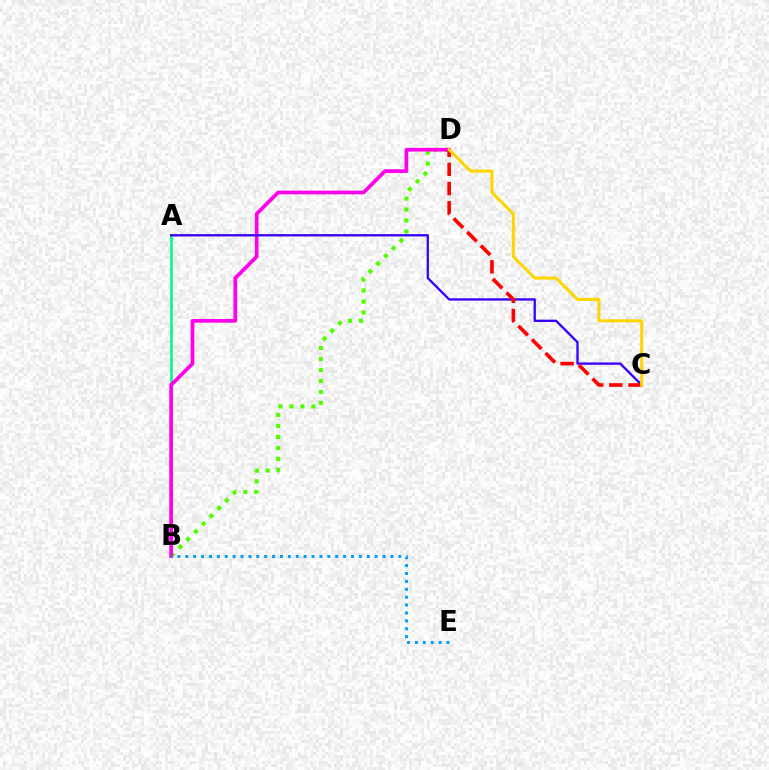{('B', 'D'): [{'color': '#4fff00', 'line_style': 'dotted', 'thickness': 2.98}, {'color': '#ff00ed', 'line_style': 'solid', 'thickness': 2.66}], ('A', 'B'): [{'color': '#00ff86', 'line_style': 'solid', 'thickness': 1.95}], ('A', 'C'): [{'color': '#3700ff', 'line_style': 'solid', 'thickness': 1.66}], ('B', 'E'): [{'color': '#009eff', 'line_style': 'dotted', 'thickness': 2.14}], ('C', 'D'): [{'color': '#ff0000', 'line_style': 'dashed', 'thickness': 2.61}, {'color': '#ffd500', 'line_style': 'solid', 'thickness': 2.17}]}